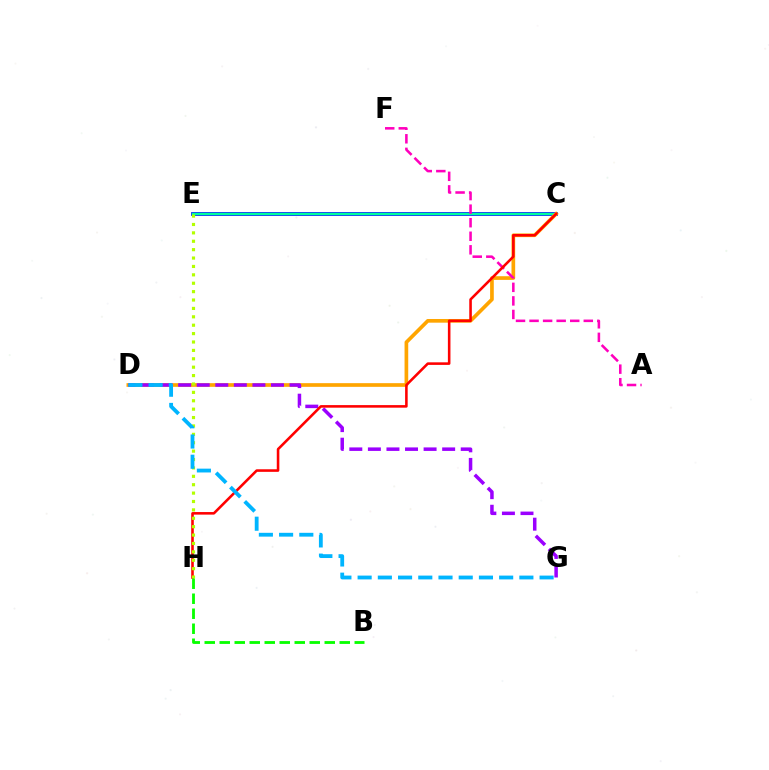{('C', 'E'): [{'color': '#0010ff', 'line_style': 'solid', 'thickness': 2.7}, {'color': '#00ff9d', 'line_style': 'solid', 'thickness': 1.71}], ('C', 'D'): [{'color': '#ffa500', 'line_style': 'solid', 'thickness': 2.65}], ('A', 'F'): [{'color': '#ff00bd', 'line_style': 'dashed', 'thickness': 1.84}], ('D', 'G'): [{'color': '#9b00ff', 'line_style': 'dashed', 'thickness': 2.52}, {'color': '#00b5ff', 'line_style': 'dashed', 'thickness': 2.75}], ('C', 'H'): [{'color': '#ff0000', 'line_style': 'solid', 'thickness': 1.85}], ('E', 'H'): [{'color': '#b3ff00', 'line_style': 'dotted', 'thickness': 2.28}], ('B', 'H'): [{'color': '#08ff00', 'line_style': 'dashed', 'thickness': 2.04}]}